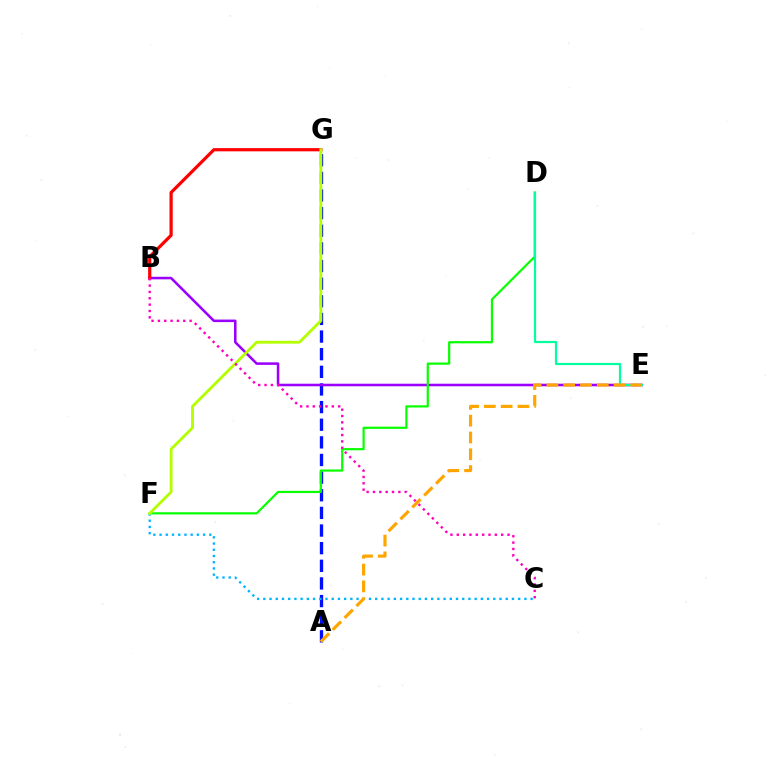{('A', 'G'): [{'color': '#0010ff', 'line_style': 'dashed', 'thickness': 2.4}], ('B', 'E'): [{'color': '#9b00ff', 'line_style': 'solid', 'thickness': 1.84}], ('B', 'G'): [{'color': '#ff0000', 'line_style': 'solid', 'thickness': 2.31}], ('C', 'F'): [{'color': '#00b5ff', 'line_style': 'dotted', 'thickness': 1.69}], ('D', 'F'): [{'color': '#08ff00', 'line_style': 'solid', 'thickness': 1.59}], ('D', 'E'): [{'color': '#00ff9d', 'line_style': 'solid', 'thickness': 1.59}], ('F', 'G'): [{'color': '#b3ff00', 'line_style': 'solid', 'thickness': 2.03}], ('A', 'E'): [{'color': '#ffa500', 'line_style': 'dashed', 'thickness': 2.28}], ('B', 'C'): [{'color': '#ff00bd', 'line_style': 'dotted', 'thickness': 1.72}]}